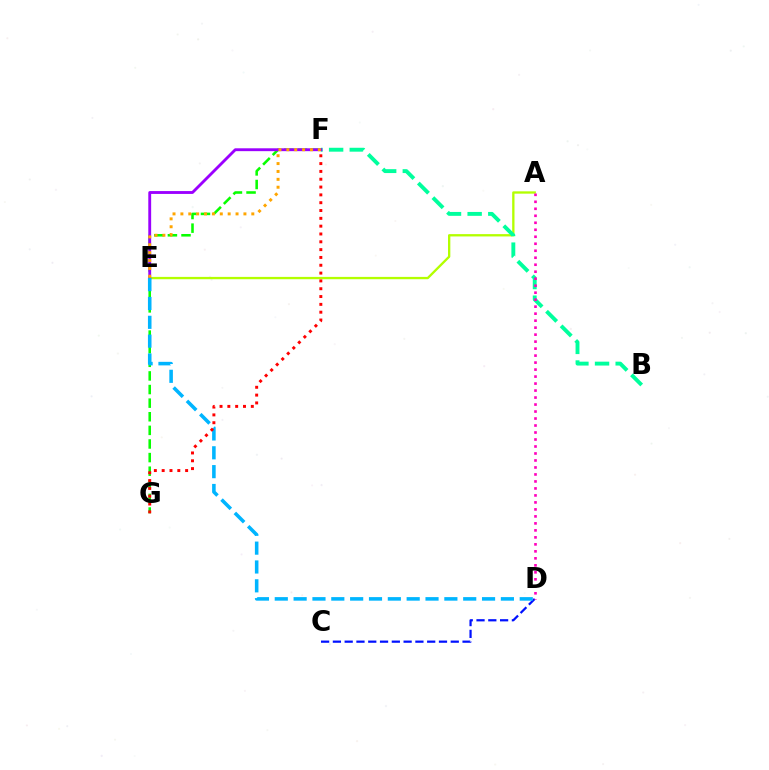{('C', 'D'): [{'color': '#0010ff', 'line_style': 'dashed', 'thickness': 1.6}], ('F', 'G'): [{'color': '#08ff00', 'line_style': 'dashed', 'thickness': 1.85}, {'color': '#ff0000', 'line_style': 'dotted', 'thickness': 2.12}], ('A', 'E'): [{'color': '#b3ff00', 'line_style': 'solid', 'thickness': 1.67}], ('B', 'F'): [{'color': '#00ff9d', 'line_style': 'dashed', 'thickness': 2.8}], ('E', 'F'): [{'color': '#9b00ff', 'line_style': 'solid', 'thickness': 2.06}, {'color': '#ffa500', 'line_style': 'dotted', 'thickness': 2.14}], ('D', 'E'): [{'color': '#00b5ff', 'line_style': 'dashed', 'thickness': 2.56}], ('A', 'D'): [{'color': '#ff00bd', 'line_style': 'dotted', 'thickness': 1.9}]}